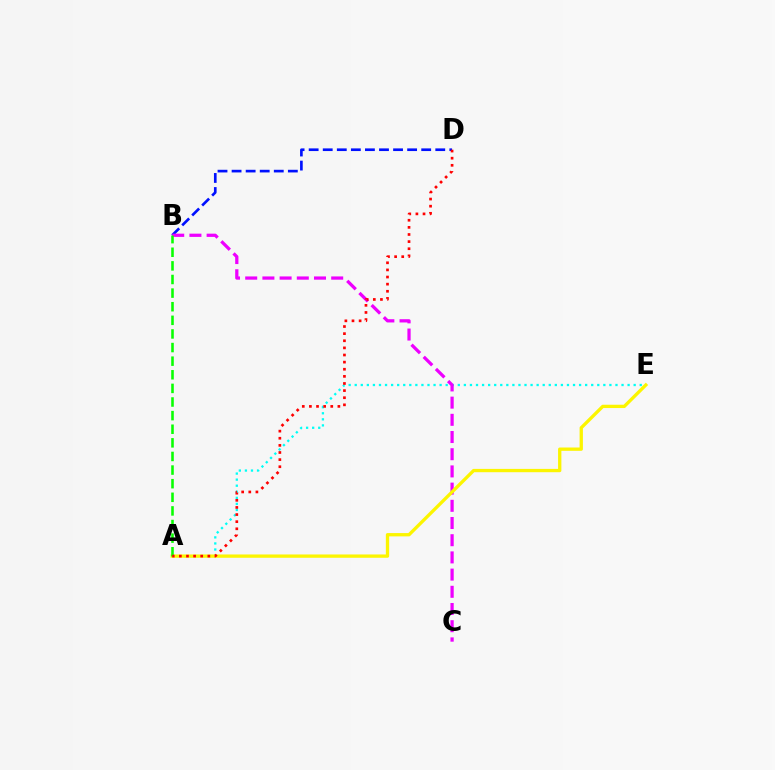{('B', 'D'): [{'color': '#0010ff', 'line_style': 'dashed', 'thickness': 1.91}], ('A', 'E'): [{'color': '#00fff6', 'line_style': 'dotted', 'thickness': 1.65}, {'color': '#fcf500', 'line_style': 'solid', 'thickness': 2.38}], ('B', 'C'): [{'color': '#ee00ff', 'line_style': 'dashed', 'thickness': 2.34}], ('A', 'B'): [{'color': '#08ff00', 'line_style': 'dashed', 'thickness': 1.85}], ('A', 'D'): [{'color': '#ff0000', 'line_style': 'dotted', 'thickness': 1.93}]}